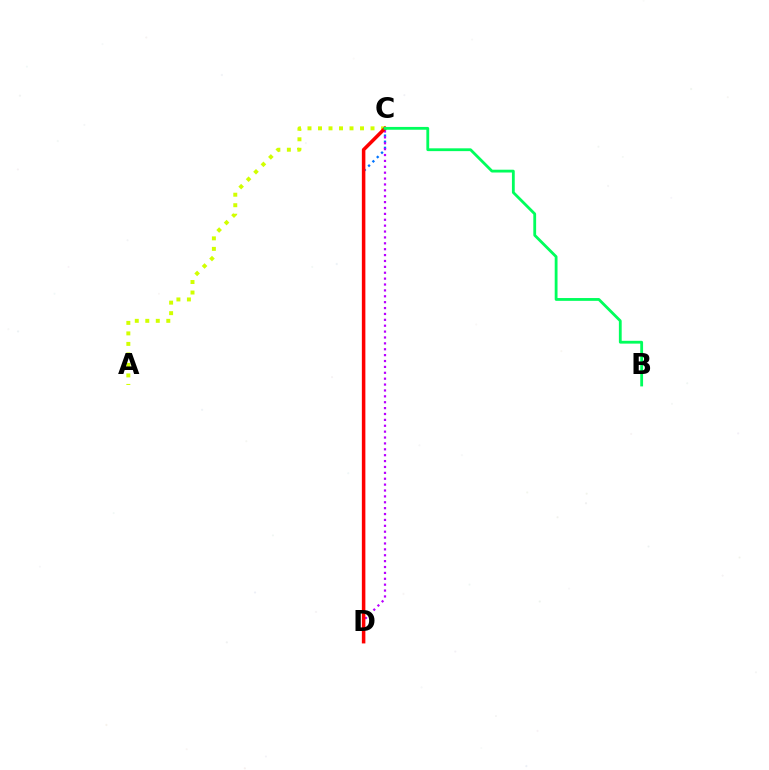{('A', 'C'): [{'color': '#d1ff00', 'line_style': 'dotted', 'thickness': 2.85}], ('C', 'D'): [{'color': '#0074ff', 'line_style': 'dotted', 'thickness': 1.66}, {'color': '#b900ff', 'line_style': 'dotted', 'thickness': 1.6}, {'color': '#ff0000', 'line_style': 'solid', 'thickness': 2.53}], ('B', 'C'): [{'color': '#00ff5c', 'line_style': 'solid', 'thickness': 2.02}]}